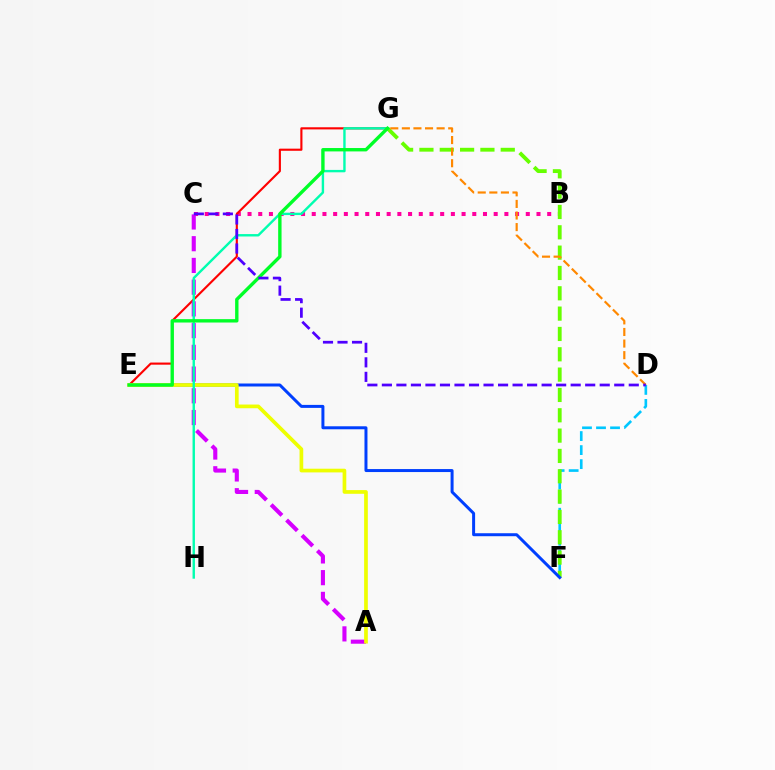{('B', 'C'): [{'color': '#ff00a0', 'line_style': 'dotted', 'thickness': 2.91}], ('E', 'G'): [{'color': '#ff0000', 'line_style': 'solid', 'thickness': 1.53}, {'color': '#00ff27', 'line_style': 'solid', 'thickness': 2.43}], ('D', 'F'): [{'color': '#00c7ff', 'line_style': 'dashed', 'thickness': 1.91}], ('F', 'G'): [{'color': '#66ff00', 'line_style': 'dashed', 'thickness': 2.76}], ('A', 'C'): [{'color': '#d600ff', 'line_style': 'dashed', 'thickness': 2.95}], ('E', 'F'): [{'color': '#003fff', 'line_style': 'solid', 'thickness': 2.15}], ('D', 'G'): [{'color': '#ff8800', 'line_style': 'dashed', 'thickness': 1.57}], ('A', 'E'): [{'color': '#eeff00', 'line_style': 'solid', 'thickness': 2.66}], ('G', 'H'): [{'color': '#00ffaf', 'line_style': 'solid', 'thickness': 1.73}], ('C', 'D'): [{'color': '#4f00ff', 'line_style': 'dashed', 'thickness': 1.97}]}